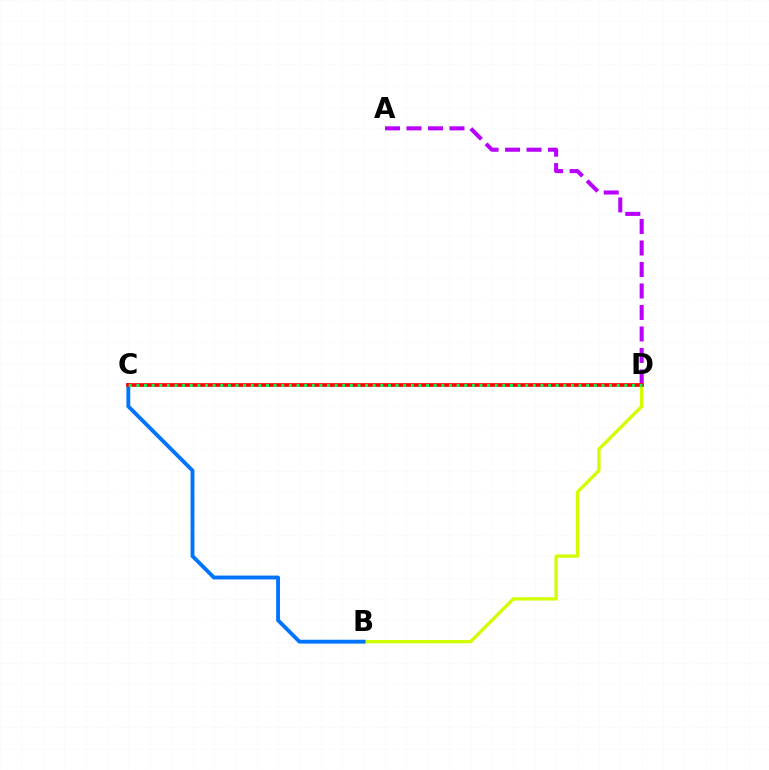{('A', 'D'): [{'color': '#b900ff', 'line_style': 'dashed', 'thickness': 2.92}], ('B', 'D'): [{'color': '#d1ff00', 'line_style': 'solid', 'thickness': 2.39}], ('B', 'C'): [{'color': '#0074ff', 'line_style': 'solid', 'thickness': 2.77}], ('C', 'D'): [{'color': '#ff0000', 'line_style': 'solid', 'thickness': 2.66}, {'color': '#00ff5c', 'line_style': 'dotted', 'thickness': 2.07}]}